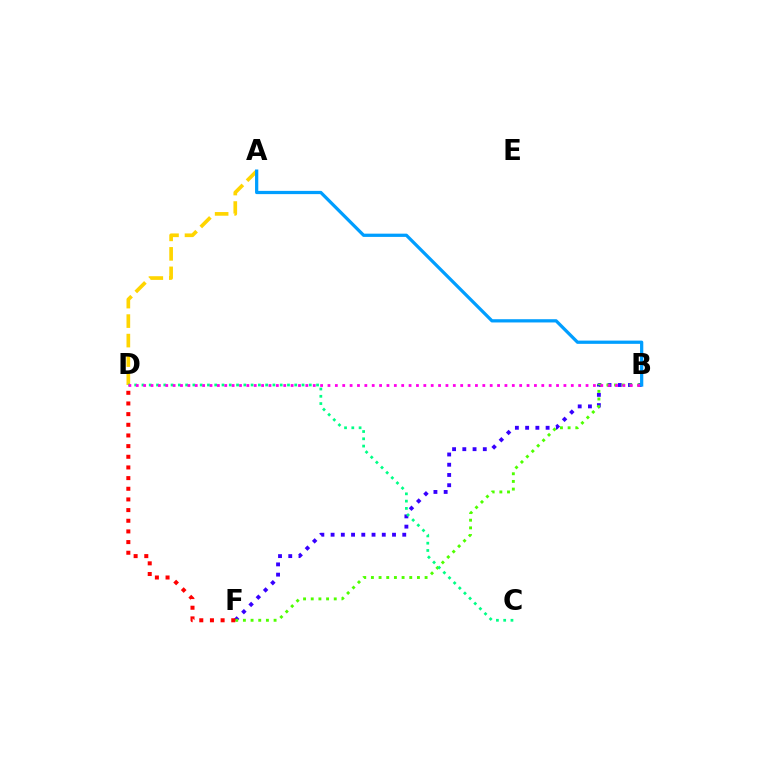{('B', 'F'): [{'color': '#3700ff', 'line_style': 'dotted', 'thickness': 2.78}, {'color': '#4fff00', 'line_style': 'dotted', 'thickness': 2.08}], ('A', 'D'): [{'color': '#ffd500', 'line_style': 'dashed', 'thickness': 2.65}], ('C', 'D'): [{'color': '#00ff86', 'line_style': 'dotted', 'thickness': 1.98}], ('A', 'B'): [{'color': '#009eff', 'line_style': 'solid', 'thickness': 2.34}], ('B', 'D'): [{'color': '#ff00ed', 'line_style': 'dotted', 'thickness': 2.0}], ('D', 'F'): [{'color': '#ff0000', 'line_style': 'dotted', 'thickness': 2.9}]}